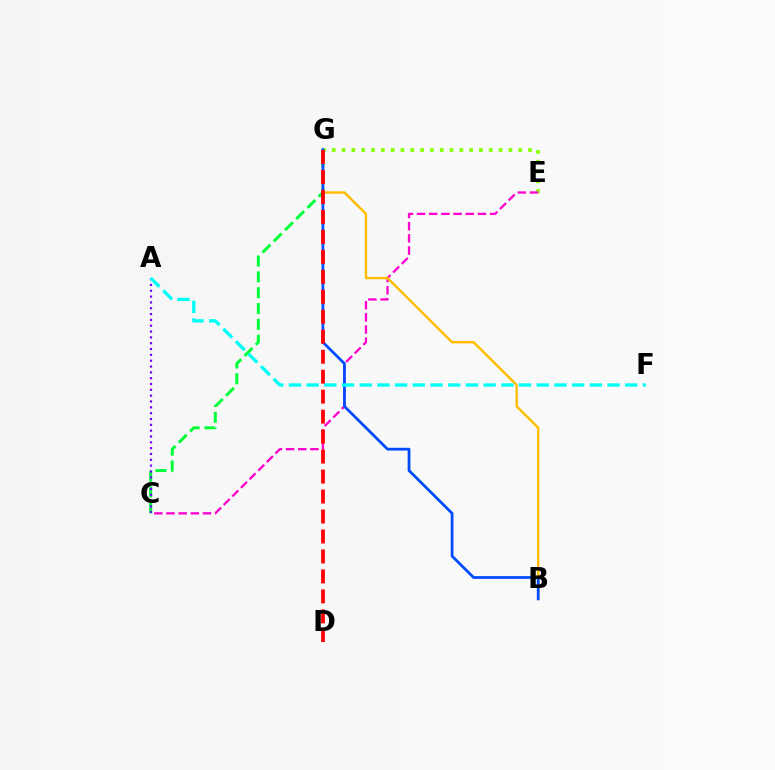{('E', 'G'): [{'color': '#84ff00', 'line_style': 'dotted', 'thickness': 2.67}], ('C', 'G'): [{'color': '#00ff39', 'line_style': 'dashed', 'thickness': 2.15}], ('C', 'E'): [{'color': '#ff00cf', 'line_style': 'dashed', 'thickness': 1.65}], ('B', 'G'): [{'color': '#ffbd00', 'line_style': 'solid', 'thickness': 1.74}, {'color': '#004bff', 'line_style': 'solid', 'thickness': 1.99}], ('A', 'C'): [{'color': '#7200ff', 'line_style': 'dotted', 'thickness': 1.58}], ('D', 'G'): [{'color': '#ff0000', 'line_style': 'dashed', 'thickness': 2.71}], ('A', 'F'): [{'color': '#00fff6', 'line_style': 'dashed', 'thickness': 2.4}]}